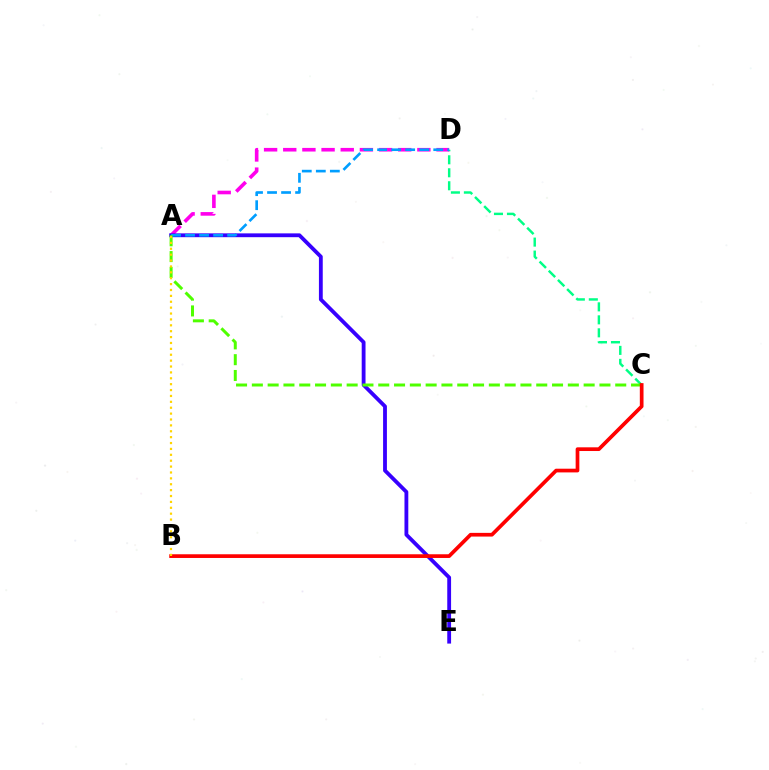{('C', 'D'): [{'color': '#00ff86', 'line_style': 'dashed', 'thickness': 1.76}], ('A', 'D'): [{'color': '#ff00ed', 'line_style': 'dashed', 'thickness': 2.6}, {'color': '#009eff', 'line_style': 'dashed', 'thickness': 1.91}], ('A', 'E'): [{'color': '#3700ff', 'line_style': 'solid', 'thickness': 2.75}], ('A', 'C'): [{'color': '#4fff00', 'line_style': 'dashed', 'thickness': 2.15}], ('B', 'C'): [{'color': '#ff0000', 'line_style': 'solid', 'thickness': 2.67}], ('A', 'B'): [{'color': '#ffd500', 'line_style': 'dotted', 'thickness': 1.6}]}